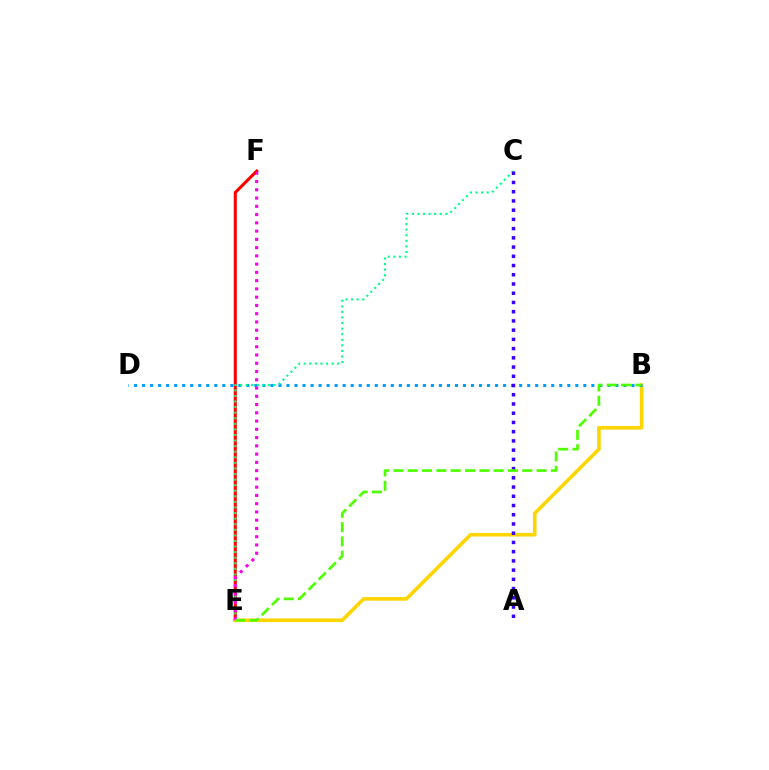{('E', 'F'): [{'color': '#ff0000', 'line_style': 'solid', 'thickness': 2.2}, {'color': '#ff00ed', 'line_style': 'dotted', 'thickness': 2.24}], ('B', 'E'): [{'color': '#ffd500', 'line_style': 'solid', 'thickness': 2.6}, {'color': '#4fff00', 'line_style': 'dashed', 'thickness': 1.95}], ('B', 'D'): [{'color': '#009eff', 'line_style': 'dotted', 'thickness': 2.18}], ('C', 'E'): [{'color': '#00ff86', 'line_style': 'dotted', 'thickness': 1.52}], ('A', 'C'): [{'color': '#3700ff', 'line_style': 'dotted', 'thickness': 2.51}]}